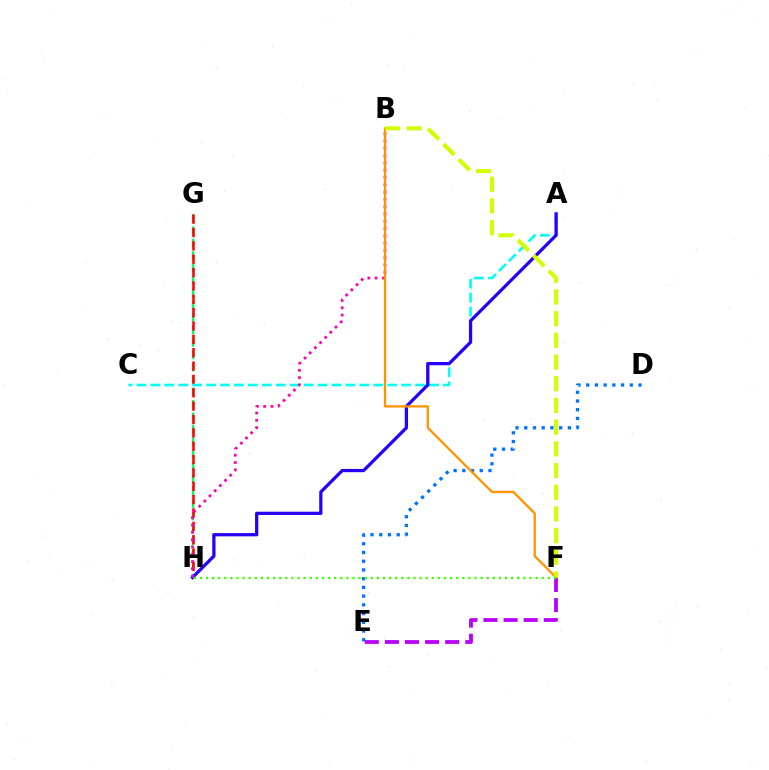{('G', 'H'): [{'color': '#00ff5c', 'line_style': 'dashed', 'thickness': 1.69}, {'color': '#ff0000', 'line_style': 'dashed', 'thickness': 1.81}], ('A', 'C'): [{'color': '#00fff6', 'line_style': 'dashed', 'thickness': 1.89}], ('A', 'H'): [{'color': '#2500ff', 'line_style': 'solid', 'thickness': 2.34}], ('D', 'E'): [{'color': '#0074ff', 'line_style': 'dotted', 'thickness': 2.37}], ('B', 'H'): [{'color': '#ff00ac', 'line_style': 'dotted', 'thickness': 1.98}], ('B', 'F'): [{'color': '#ff9400', 'line_style': 'solid', 'thickness': 1.66}, {'color': '#d1ff00', 'line_style': 'dashed', 'thickness': 2.95}], ('E', 'F'): [{'color': '#b900ff', 'line_style': 'dashed', 'thickness': 2.73}], ('F', 'H'): [{'color': '#3dff00', 'line_style': 'dotted', 'thickness': 1.66}]}